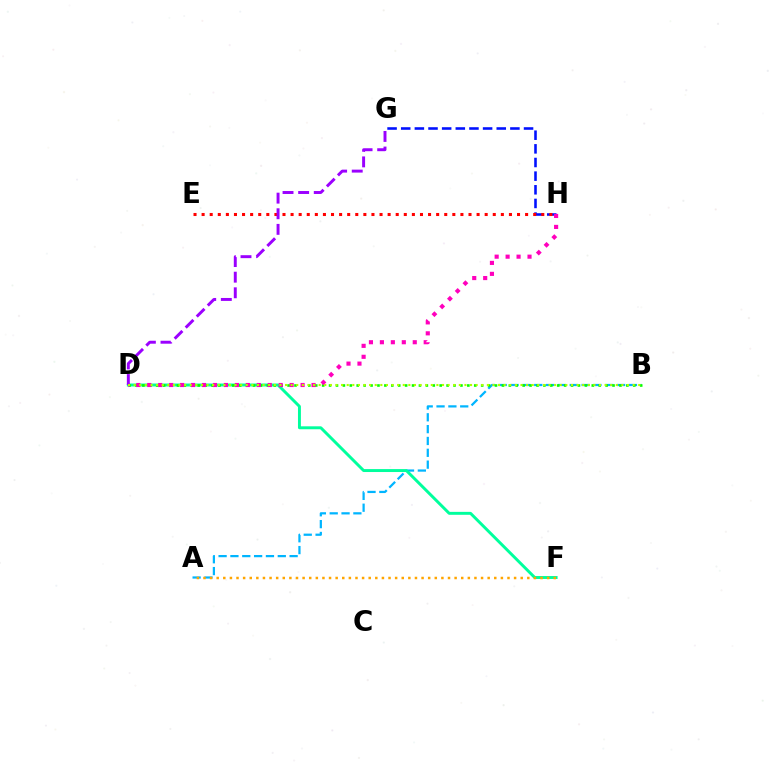{('A', 'B'): [{'color': '#00b5ff', 'line_style': 'dashed', 'thickness': 1.61}], ('G', 'H'): [{'color': '#0010ff', 'line_style': 'dashed', 'thickness': 1.85}], ('D', 'F'): [{'color': '#00ff9d', 'line_style': 'solid', 'thickness': 2.11}], ('A', 'F'): [{'color': '#ffa500', 'line_style': 'dotted', 'thickness': 1.8}], ('E', 'H'): [{'color': '#ff0000', 'line_style': 'dotted', 'thickness': 2.2}], ('B', 'D'): [{'color': '#08ff00', 'line_style': 'dotted', 'thickness': 1.88}, {'color': '#b3ff00', 'line_style': 'dotted', 'thickness': 1.52}], ('D', 'H'): [{'color': '#ff00bd', 'line_style': 'dotted', 'thickness': 2.98}], ('D', 'G'): [{'color': '#9b00ff', 'line_style': 'dashed', 'thickness': 2.12}]}